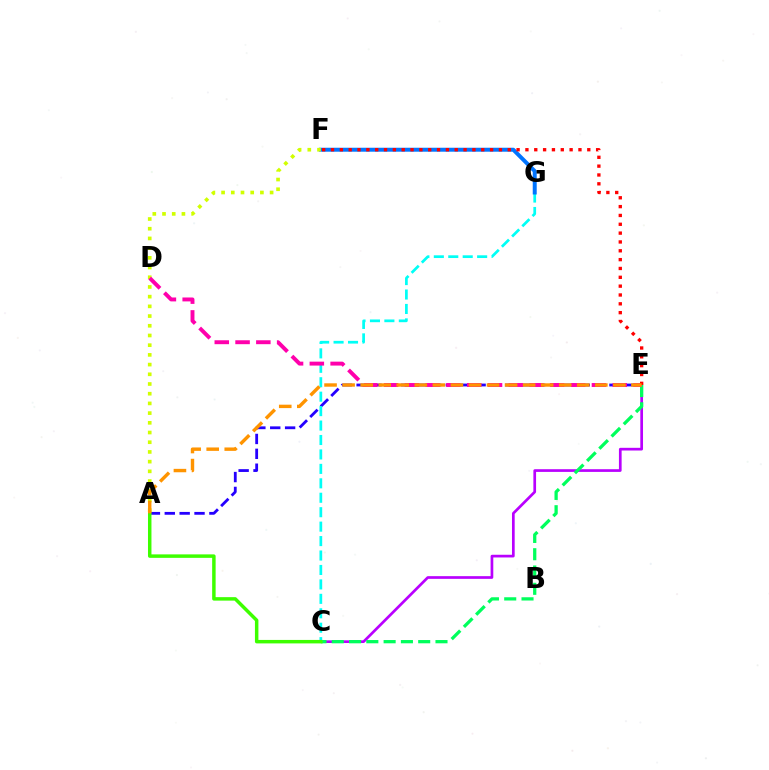{('A', 'E'): [{'color': '#2500ff', 'line_style': 'dashed', 'thickness': 2.02}, {'color': '#ff9400', 'line_style': 'dashed', 'thickness': 2.45}], ('C', 'E'): [{'color': '#b900ff', 'line_style': 'solid', 'thickness': 1.94}, {'color': '#00ff5c', 'line_style': 'dashed', 'thickness': 2.35}], ('C', 'G'): [{'color': '#00fff6', 'line_style': 'dashed', 'thickness': 1.96}], ('F', 'G'): [{'color': '#0074ff', 'line_style': 'solid', 'thickness': 2.86}], ('A', 'C'): [{'color': '#3dff00', 'line_style': 'solid', 'thickness': 2.5}], ('A', 'F'): [{'color': '#d1ff00', 'line_style': 'dotted', 'thickness': 2.64}], ('D', 'E'): [{'color': '#ff00ac', 'line_style': 'dashed', 'thickness': 2.82}], ('E', 'F'): [{'color': '#ff0000', 'line_style': 'dotted', 'thickness': 2.4}]}